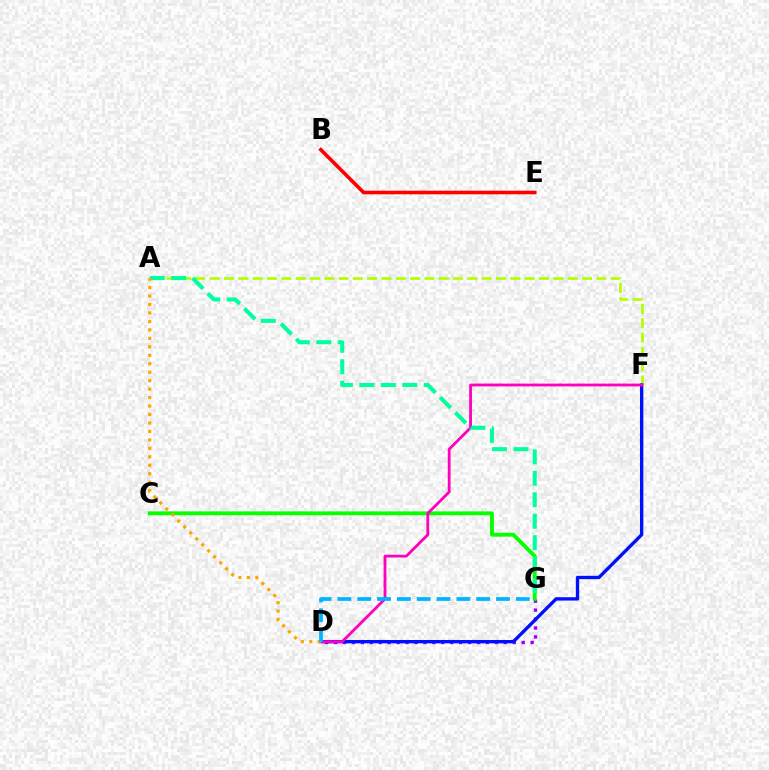{('A', 'F'): [{'color': '#b3ff00', 'line_style': 'dashed', 'thickness': 1.95}], ('D', 'G'): [{'color': '#9b00ff', 'line_style': 'dotted', 'thickness': 2.43}, {'color': '#00b5ff', 'line_style': 'dashed', 'thickness': 2.69}], ('D', 'F'): [{'color': '#0010ff', 'line_style': 'solid', 'thickness': 2.42}, {'color': '#ff00bd', 'line_style': 'solid', 'thickness': 2.01}], ('C', 'G'): [{'color': '#08ff00', 'line_style': 'solid', 'thickness': 2.78}], ('B', 'E'): [{'color': '#ff0000', 'line_style': 'solid', 'thickness': 2.59}], ('A', 'G'): [{'color': '#00ff9d', 'line_style': 'dashed', 'thickness': 2.92}], ('A', 'D'): [{'color': '#ffa500', 'line_style': 'dotted', 'thickness': 2.3}]}